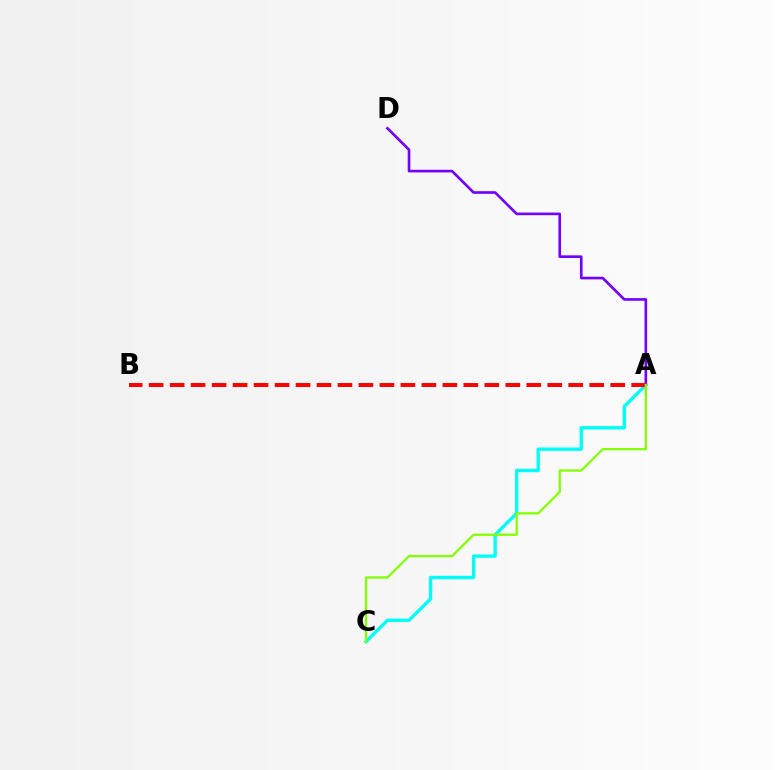{('A', 'C'): [{'color': '#00fff6', 'line_style': 'solid', 'thickness': 2.43}, {'color': '#84ff00', 'line_style': 'solid', 'thickness': 1.64}], ('A', 'D'): [{'color': '#7200ff', 'line_style': 'solid', 'thickness': 1.9}], ('A', 'B'): [{'color': '#ff0000', 'line_style': 'dashed', 'thickness': 2.85}]}